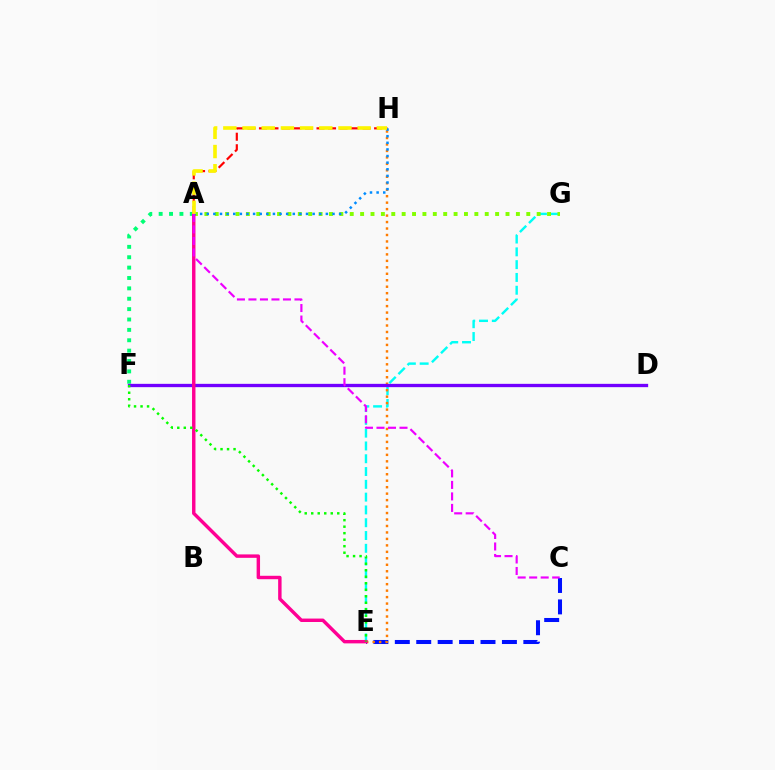{('E', 'G'): [{'color': '#00fff6', 'line_style': 'dashed', 'thickness': 1.74}], ('A', 'F'): [{'color': '#00ff74', 'line_style': 'dotted', 'thickness': 2.82}], ('C', 'E'): [{'color': '#0010ff', 'line_style': 'dashed', 'thickness': 2.91}], ('A', 'G'): [{'color': '#84ff00', 'line_style': 'dotted', 'thickness': 2.82}], ('E', 'H'): [{'color': '#ff7c00', 'line_style': 'dotted', 'thickness': 1.76}], ('A', 'H'): [{'color': '#ff0000', 'line_style': 'dashed', 'thickness': 1.56}, {'color': '#008cff', 'line_style': 'dotted', 'thickness': 1.8}, {'color': '#fcf500', 'line_style': 'dashed', 'thickness': 2.61}], ('D', 'F'): [{'color': '#7200ff', 'line_style': 'solid', 'thickness': 2.39}], ('A', 'E'): [{'color': '#ff0094', 'line_style': 'solid', 'thickness': 2.47}], ('E', 'F'): [{'color': '#08ff00', 'line_style': 'dotted', 'thickness': 1.77}], ('A', 'C'): [{'color': '#ee00ff', 'line_style': 'dashed', 'thickness': 1.56}]}